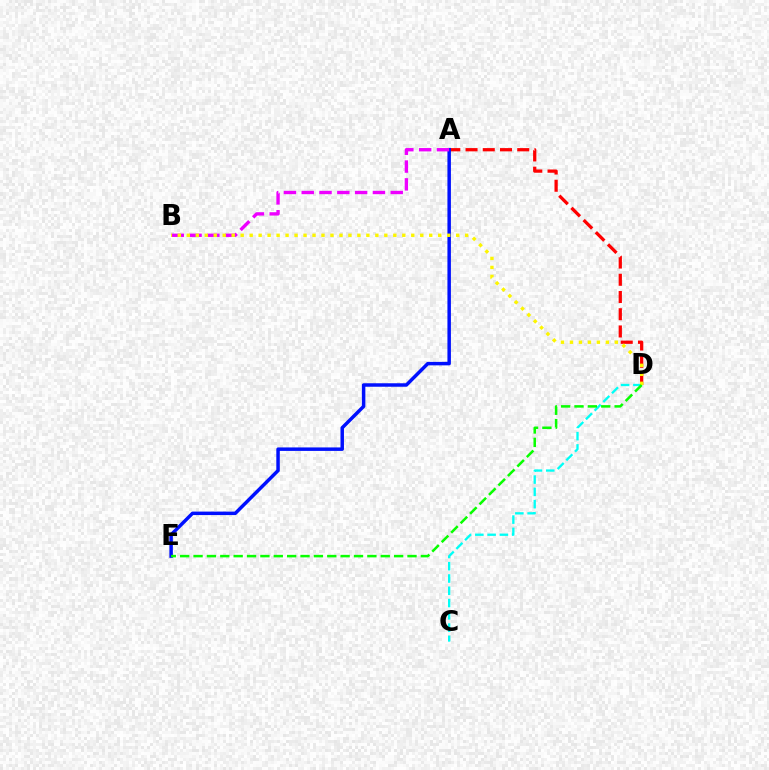{('A', 'D'): [{'color': '#ff0000', 'line_style': 'dashed', 'thickness': 2.34}], ('A', 'E'): [{'color': '#0010ff', 'line_style': 'solid', 'thickness': 2.5}], ('A', 'B'): [{'color': '#ee00ff', 'line_style': 'dashed', 'thickness': 2.42}], ('C', 'D'): [{'color': '#00fff6', 'line_style': 'dashed', 'thickness': 1.67}], ('B', 'D'): [{'color': '#fcf500', 'line_style': 'dotted', 'thickness': 2.44}], ('D', 'E'): [{'color': '#08ff00', 'line_style': 'dashed', 'thickness': 1.82}]}